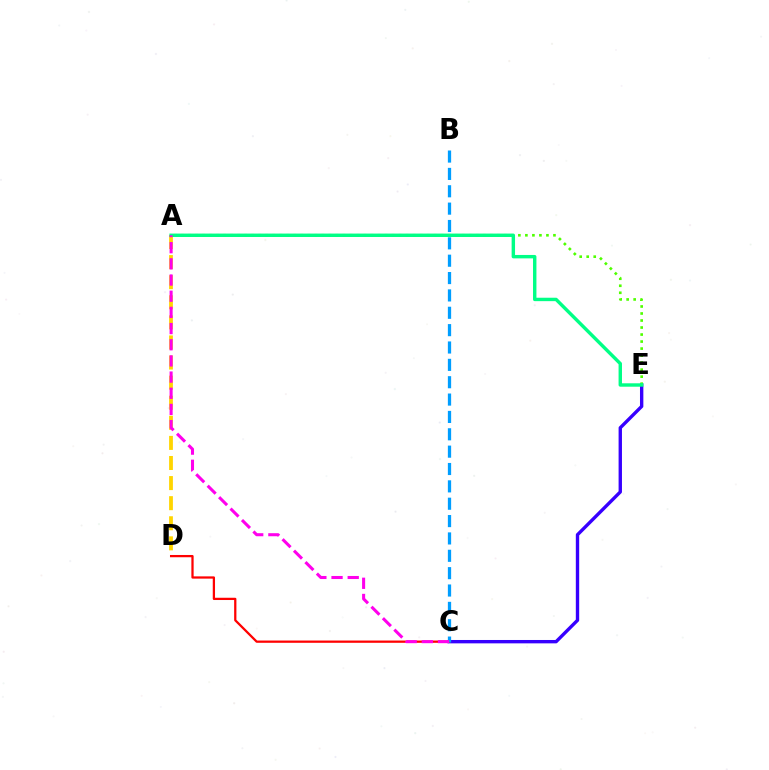{('C', 'E'): [{'color': '#3700ff', 'line_style': 'solid', 'thickness': 2.42}], ('C', 'D'): [{'color': '#ff0000', 'line_style': 'solid', 'thickness': 1.63}], ('A', 'D'): [{'color': '#ffd500', 'line_style': 'dashed', 'thickness': 2.73}], ('A', 'E'): [{'color': '#4fff00', 'line_style': 'dotted', 'thickness': 1.91}, {'color': '#00ff86', 'line_style': 'solid', 'thickness': 2.46}], ('B', 'C'): [{'color': '#009eff', 'line_style': 'dashed', 'thickness': 2.36}], ('A', 'C'): [{'color': '#ff00ed', 'line_style': 'dashed', 'thickness': 2.2}]}